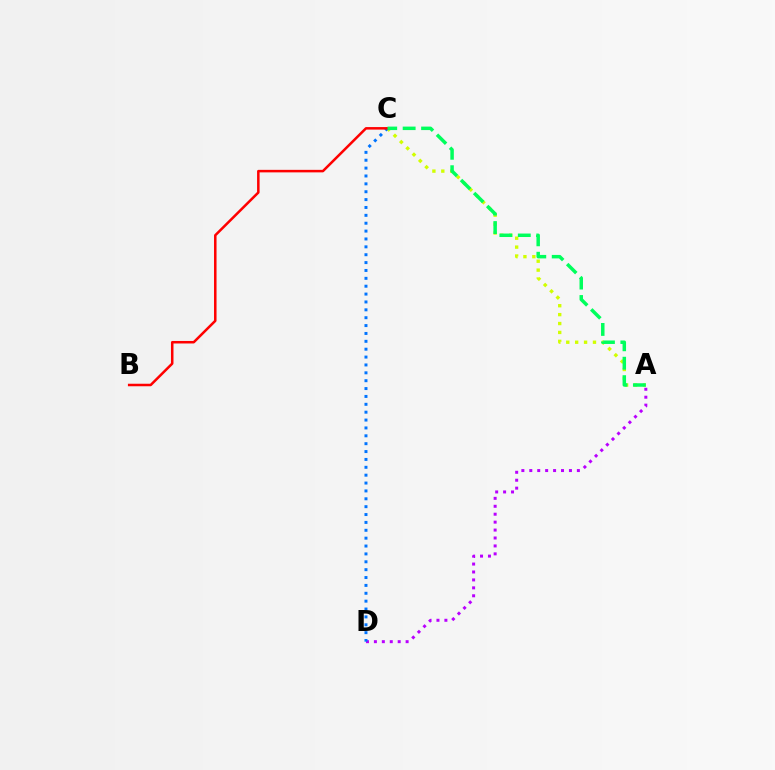{('A', 'D'): [{'color': '#b900ff', 'line_style': 'dotted', 'thickness': 2.15}], ('A', 'C'): [{'color': '#d1ff00', 'line_style': 'dotted', 'thickness': 2.42}, {'color': '#00ff5c', 'line_style': 'dashed', 'thickness': 2.5}], ('C', 'D'): [{'color': '#0074ff', 'line_style': 'dotted', 'thickness': 2.14}], ('B', 'C'): [{'color': '#ff0000', 'line_style': 'solid', 'thickness': 1.81}]}